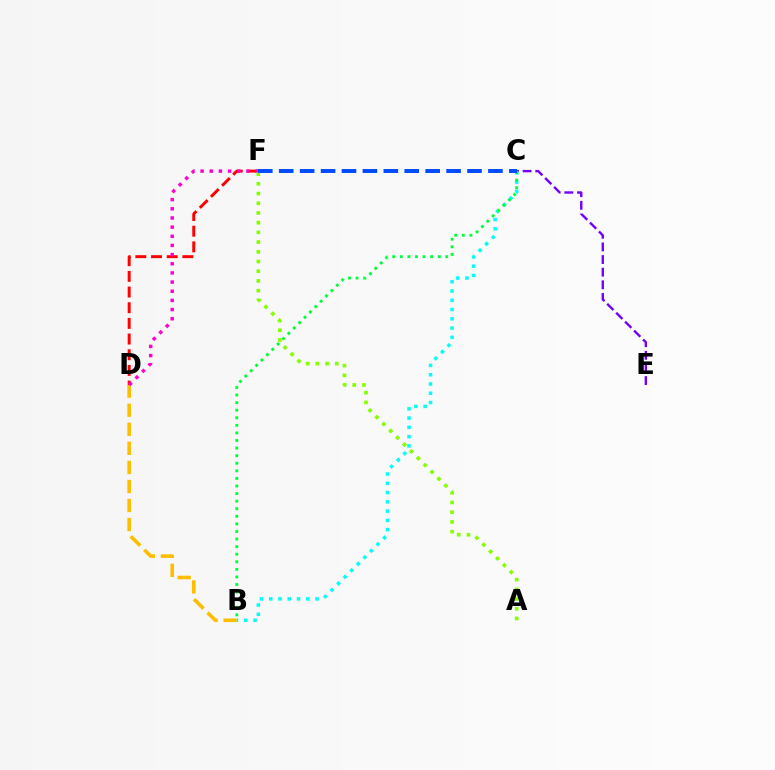{('B', 'D'): [{'color': '#ffbd00', 'line_style': 'dashed', 'thickness': 2.59}], ('C', 'E'): [{'color': '#7200ff', 'line_style': 'dashed', 'thickness': 1.72}], ('D', 'F'): [{'color': '#ff0000', 'line_style': 'dashed', 'thickness': 2.13}, {'color': '#ff00cf', 'line_style': 'dotted', 'thickness': 2.49}], ('B', 'C'): [{'color': '#00fff6', 'line_style': 'dotted', 'thickness': 2.52}, {'color': '#00ff39', 'line_style': 'dotted', 'thickness': 2.06}], ('A', 'F'): [{'color': '#84ff00', 'line_style': 'dotted', 'thickness': 2.64}], ('C', 'F'): [{'color': '#004bff', 'line_style': 'dashed', 'thickness': 2.84}]}